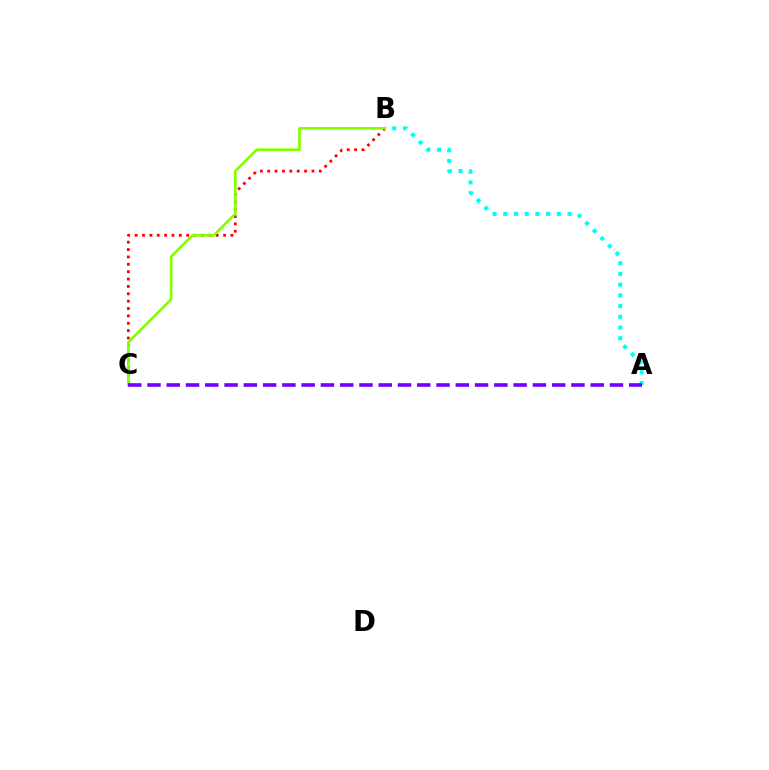{('B', 'C'): [{'color': '#ff0000', 'line_style': 'dotted', 'thickness': 2.0}, {'color': '#84ff00', 'line_style': 'solid', 'thickness': 1.93}], ('A', 'B'): [{'color': '#00fff6', 'line_style': 'dotted', 'thickness': 2.91}], ('A', 'C'): [{'color': '#7200ff', 'line_style': 'dashed', 'thickness': 2.62}]}